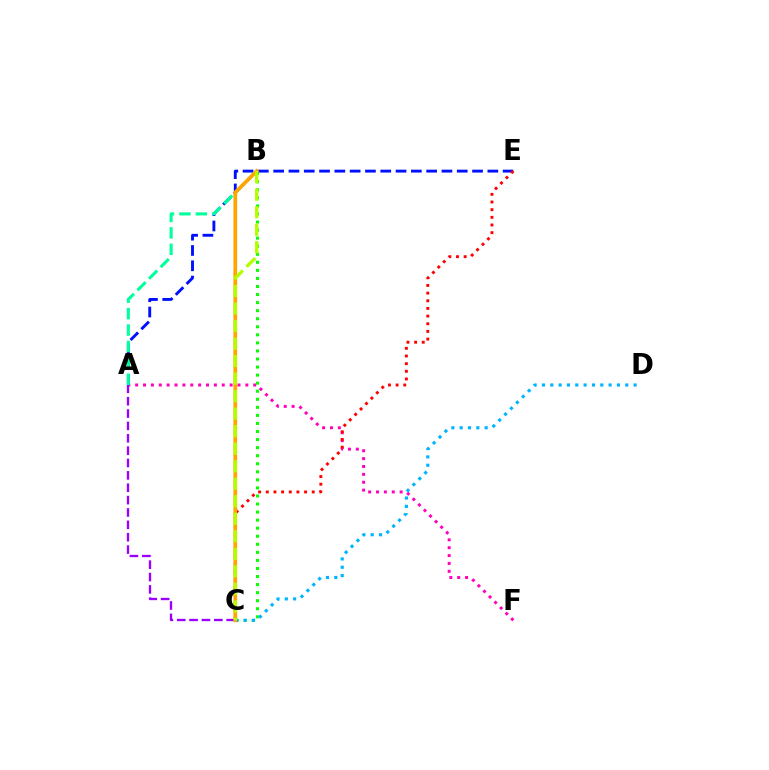{('A', 'F'): [{'color': '#ff00bd', 'line_style': 'dotted', 'thickness': 2.14}], ('B', 'C'): [{'color': '#08ff00', 'line_style': 'dotted', 'thickness': 2.19}, {'color': '#ffa500', 'line_style': 'solid', 'thickness': 2.68}, {'color': '#b3ff00', 'line_style': 'dashed', 'thickness': 2.38}], ('A', 'E'): [{'color': '#0010ff', 'line_style': 'dashed', 'thickness': 2.08}], ('C', 'D'): [{'color': '#00b5ff', 'line_style': 'dotted', 'thickness': 2.26}], ('A', 'C'): [{'color': '#9b00ff', 'line_style': 'dashed', 'thickness': 1.68}], ('A', 'B'): [{'color': '#00ff9d', 'line_style': 'dashed', 'thickness': 2.23}], ('C', 'E'): [{'color': '#ff0000', 'line_style': 'dotted', 'thickness': 2.08}]}